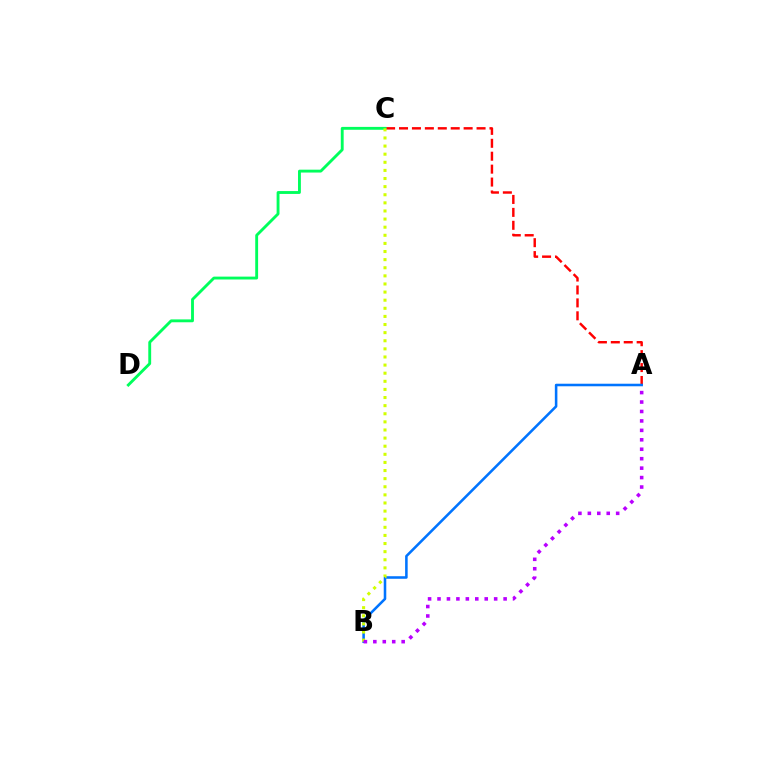{('A', 'C'): [{'color': '#ff0000', 'line_style': 'dashed', 'thickness': 1.76}], ('A', 'B'): [{'color': '#0074ff', 'line_style': 'solid', 'thickness': 1.84}, {'color': '#b900ff', 'line_style': 'dotted', 'thickness': 2.57}], ('C', 'D'): [{'color': '#00ff5c', 'line_style': 'solid', 'thickness': 2.07}], ('B', 'C'): [{'color': '#d1ff00', 'line_style': 'dotted', 'thickness': 2.2}]}